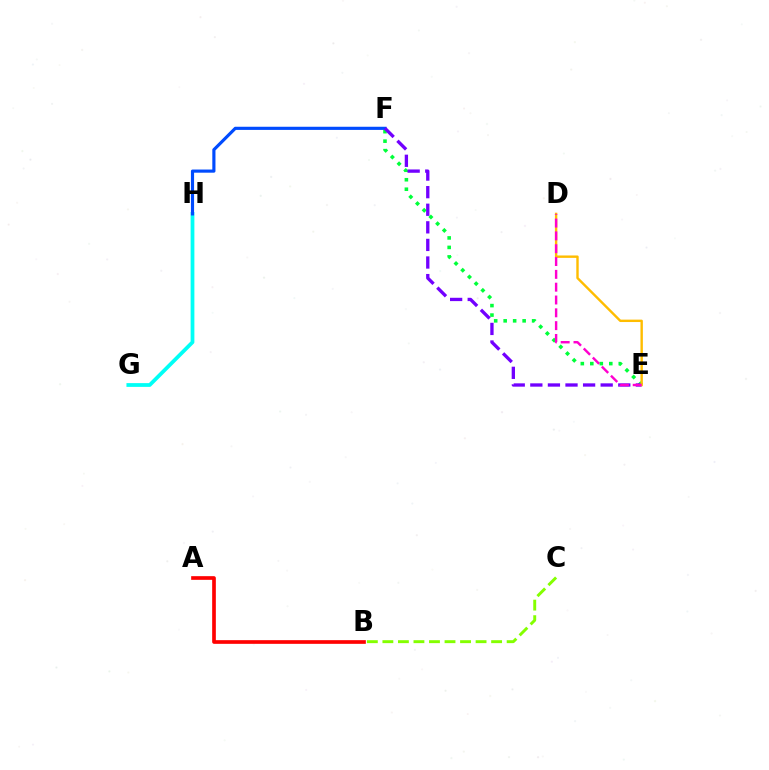{('E', 'F'): [{'color': '#00ff39', 'line_style': 'dotted', 'thickness': 2.58}, {'color': '#7200ff', 'line_style': 'dashed', 'thickness': 2.39}], ('A', 'B'): [{'color': '#ff0000', 'line_style': 'solid', 'thickness': 2.65}], ('G', 'H'): [{'color': '#00fff6', 'line_style': 'solid', 'thickness': 2.71}], ('F', 'H'): [{'color': '#004bff', 'line_style': 'solid', 'thickness': 2.27}], ('D', 'E'): [{'color': '#ffbd00', 'line_style': 'solid', 'thickness': 1.73}, {'color': '#ff00cf', 'line_style': 'dashed', 'thickness': 1.74}], ('B', 'C'): [{'color': '#84ff00', 'line_style': 'dashed', 'thickness': 2.11}]}